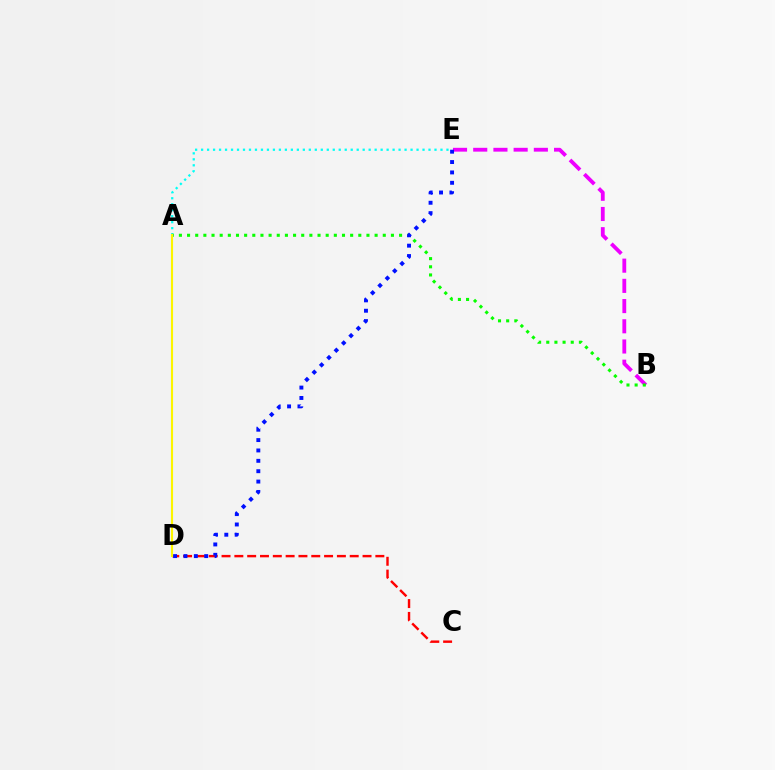{('C', 'D'): [{'color': '#ff0000', 'line_style': 'dashed', 'thickness': 1.74}], ('A', 'E'): [{'color': '#00fff6', 'line_style': 'dotted', 'thickness': 1.63}], ('B', 'E'): [{'color': '#ee00ff', 'line_style': 'dashed', 'thickness': 2.75}], ('A', 'B'): [{'color': '#08ff00', 'line_style': 'dotted', 'thickness': 2.22}], ('D', 'E'): [{'color': '#0010ff', 'line_style': 'dotted', 'thickness': 2.82}], ('A', 'D'): [{'color': '#fcf500', 'line_style': 'solid', 'thickness': 1.53}]}